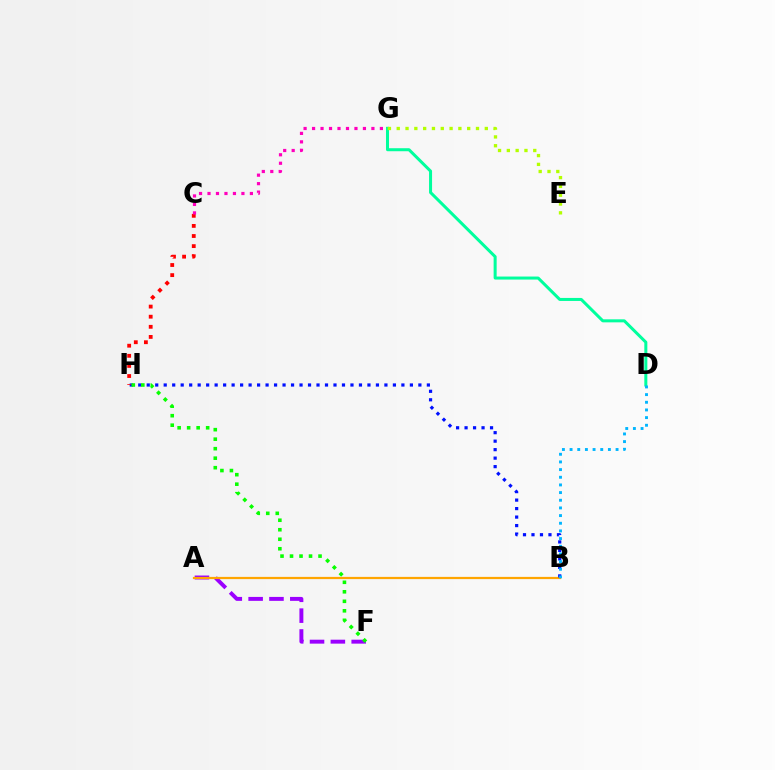{('D', 'G'): [{'color': '#00ff9d', 'line_style': 'solid', 'thickness': 2.17}], ('A', 'F'): [{'color': '#9b00ff', 'line_style': 'dashed', 'thickness': 2.83}], ('A', 'B'): [{'color': '#ffa500', 'line_style': 'solid', 'thickness': 1.6}], ('E', 'G'): [{'color': '#b3ff00', 'line_style': 'dotted', 'thickness': 2.39}], ('B', 'H'): [{'color': '#0010ff', 'line_style': 'dotted', 'thickness': 2.31}], ('C', 'H'): [{'color': '#ff0000', 'line_style': 'dotted', 'thickness': 2.75}], ('F', 'H'): [{'color': '#08ff00', 'line_style': 'dotted', 'thickness': 2.58}], ('C', 'G'): [{'color': '#ff00bd', 'line_style': 'dotted', 'thickness': 2.3}], ('B', 'D'): [{'color': '#00b5ff', 'line_style': 'dotted', 'thickness': 2.08}]}